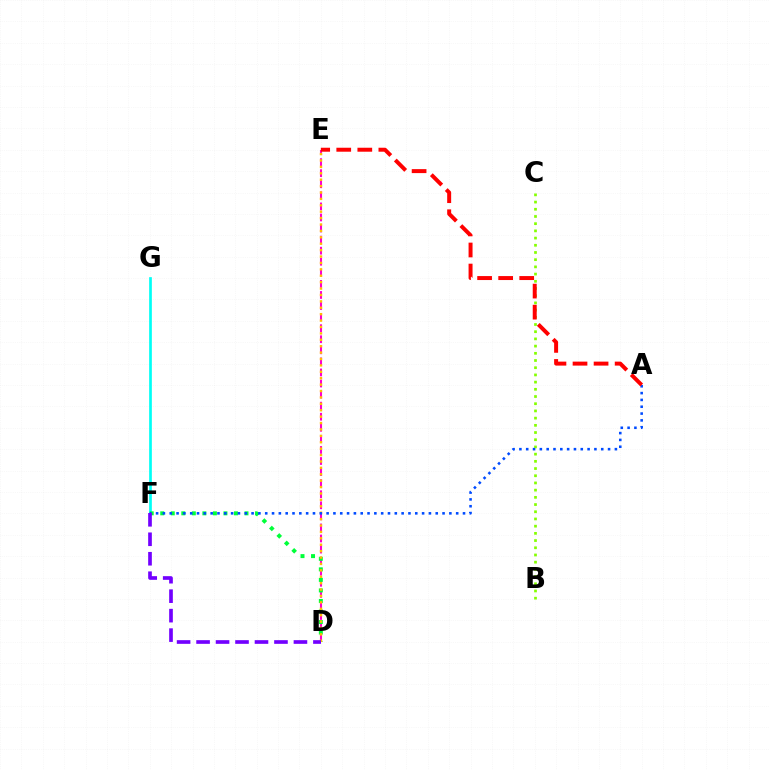{('B', 'C'): [{'color': '#84ff00', 'line_style': 'dotted', 'thickness': 1.96}], ('F', 'G'): [{'color': '#00fff6', 'line_style': 'solid', 'thickness': 1.94}], ('D', 'E'): [{'color': '#ff00cf', 'line_style': 'dashed', 'thickness': 1.5}, {'color': '#ffbd00', 'line_style': 'dotted', 'thickness': 1.74}], ('D', 'F'): [{'color': '#00ff39', 'line_style': 'dotted', 'thickness': 2.86}, {'color': '#7200ff', 'line_style': 'dashed', 'thickness': 2.65}], ('A', 'F'): [{'color': '#004bff', 'line_style': 'dotted', 'thickness': 1.85}], ('A', 'E'): [{'color': '#ff0000', 'line_style': 'dashed', 'thickness': 2.86}]}